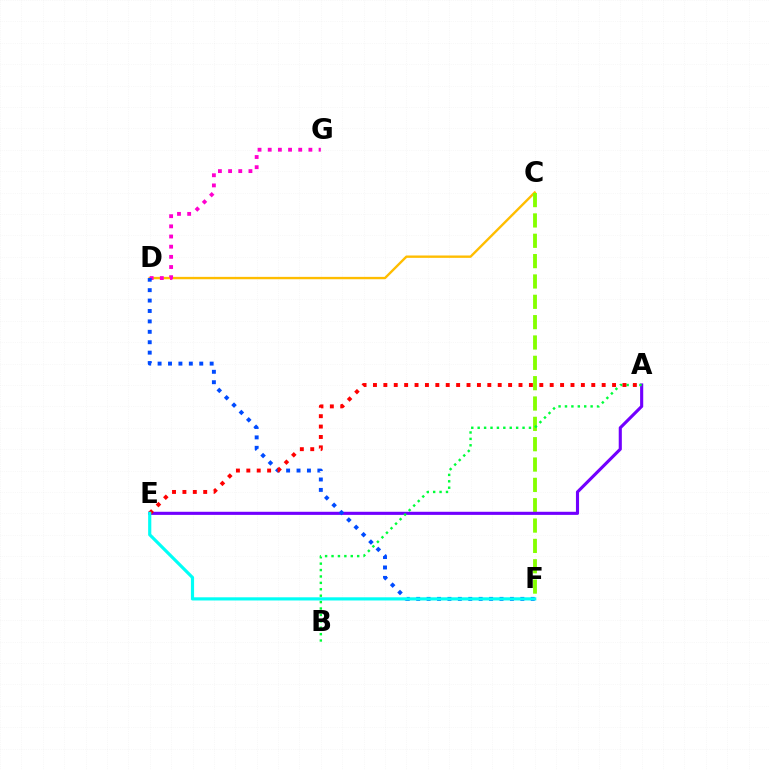{('C', 'D'): [{'color': '#ffbd00', 'line_style': 'solid', 'thickness': 1.7}], ('C', 'F'): [{'color': '#84ff00', 'line_style': 'dashed', 'thickness': 2.76}], ('A', 'E'): [{'color': '#7200ff', 'line_style': 'solid', 'thickness': 2.24}, {'color': '#ff0000', 'line_style': 'dotted', 'thickness': 2.82}], ('D', 'G'): [{'color': '#ff00cf', 'line_style': 'dotted', 'thickness': 2.76}], ('A', 'B'): [{'color': '#00ff39', 'line_style': 'dotted', 'thickness': 1.74}], ('D', 'F'): [{'color': '#004bff', 'line_style': 'dotted', 'thickness': 2.83}], ('E', 'F'): [{'color': '#00fff6', 'line_style': 'solid', 'thickness': 2.29}]}